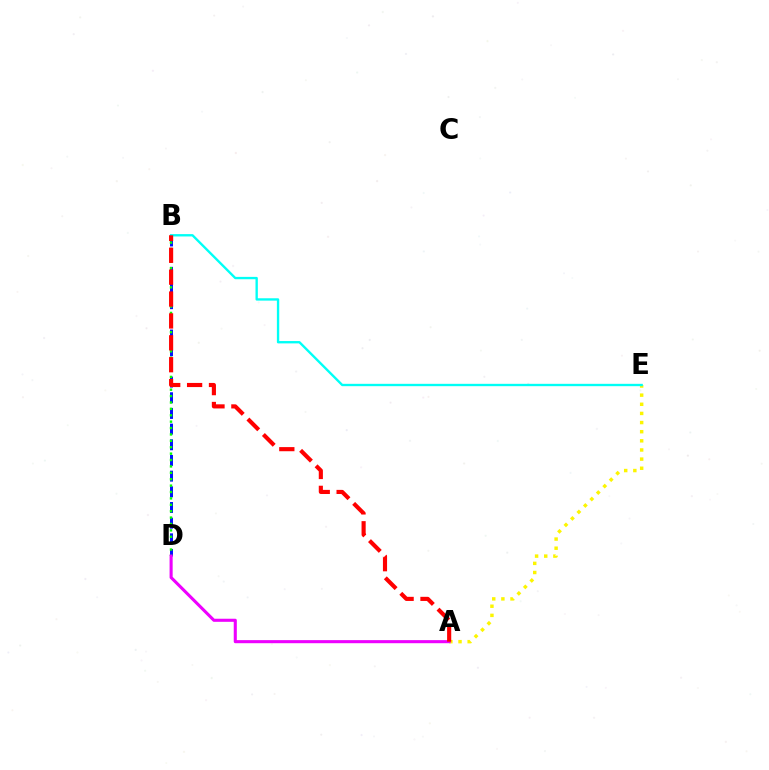{('B', 'D'): [{'color': '#0010ff', 'line_style': 'dashed', 'thickness': 2.13}, {'color': '#08ff00', 'line_style': 'dotted', 'thickness': 1.74}], ('A', 'E'): [{'color': '#fcf500', 'line_style': 'dotted', 'thickness': 2.48}], ('A', 'D'): [{'color': '#ee00ff', 'line_style': 'solid', 'thickness': 2.22}], ('B', 'E'): [{'color': '#00fff6', 'line_style': 'solid', 'thickness': 1.7}], ('A', 'B'): [{'color': '#ff0000', 'line_style': 'dashed', 'thickness': 2.97}]}